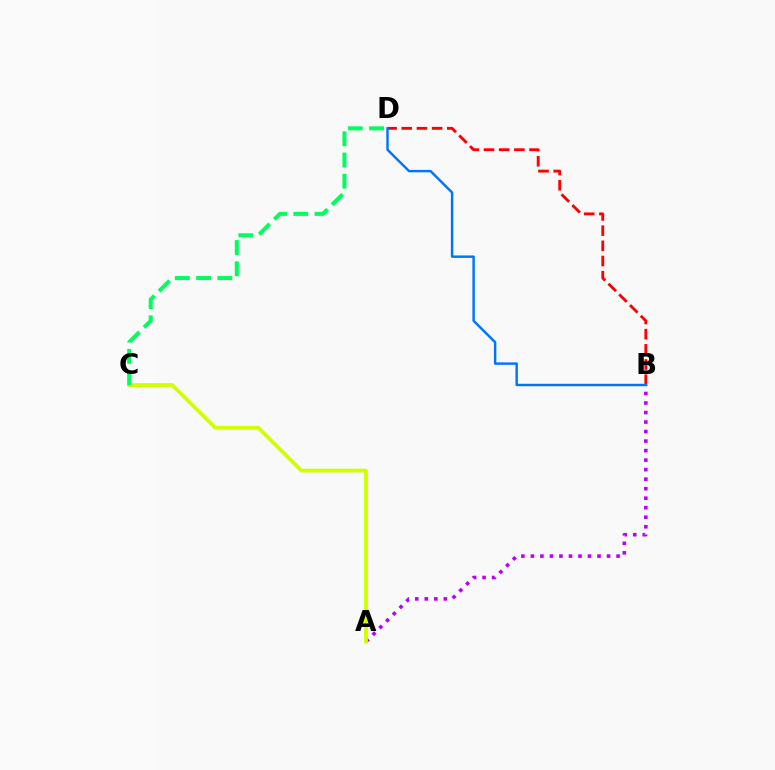{('A', 'B'): [{'color': '#b900ff', 'line_style': 'dotted', 'thickness': 2.59}], ('A', 'C'): [{'color': '#d1ff00', 'line_style': 'solid', 'thickness': 2.75}], ('B', 'D'): [{'color': '#ff0000', 'line_style': 'dashed', 'thickness': 2.06}, {'color': '#0074ff', 'line_style': 'solid', 'thickness': 1.76}], ('C', 'D'): [{'color': '#00ff5c', 'line_style': 'dashed', 'thickness': 2.89}]}